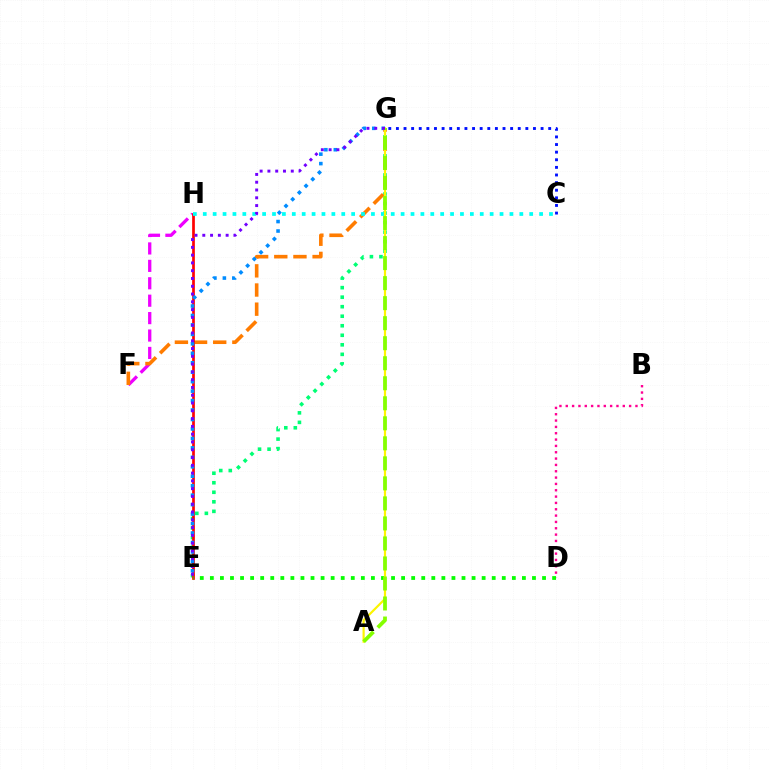{('F', 'H'): [{'color': '#ee00ff', 'line_style': 'dashed', 'thickness': 2.37}], ('E', 'G'): [{'color': '#00ff74', 'line_style': 'dotted', 'thickness': 2.59}, {'color': '#008cff', 'line_style': 'dotted', 'thickness': 2.57}, {'color': '#7200ff', 'line_style': 'dotted', 'thickness': 2.12}], ('F', 'G'): [{'color': '#ff7c00', 'line_style': 'dashed', 'thickness': 2.6}], ('B', 'D'): [{'color': '#ff0094', 'line_style': 'dotted', 'thickness': 1.72}], ('E', 'H'): [{'color': '#ff0000', 'line_style': 'solid', 'thickness': 1.95}], ('D', 'E'): [{'color': '#08ff00', 'line_style': 'dotted', 'thickness': 2.73}], ('C', 'H'): [{'color': '#00fff6', 'line_style': 'dotted', 'thickness': 2.69}], ('A', 'G'): [{'color': '#fcf500', 'line_style': 'solid', 'thickness': 1.57}, {'color': '#84ff00', 'line_style': 'dashed', 'thickness': 2.72}], ('C', 'G'): [{'color': '#0010ff', 'line_style': 'dotted', 'thickness': 2.07}]}